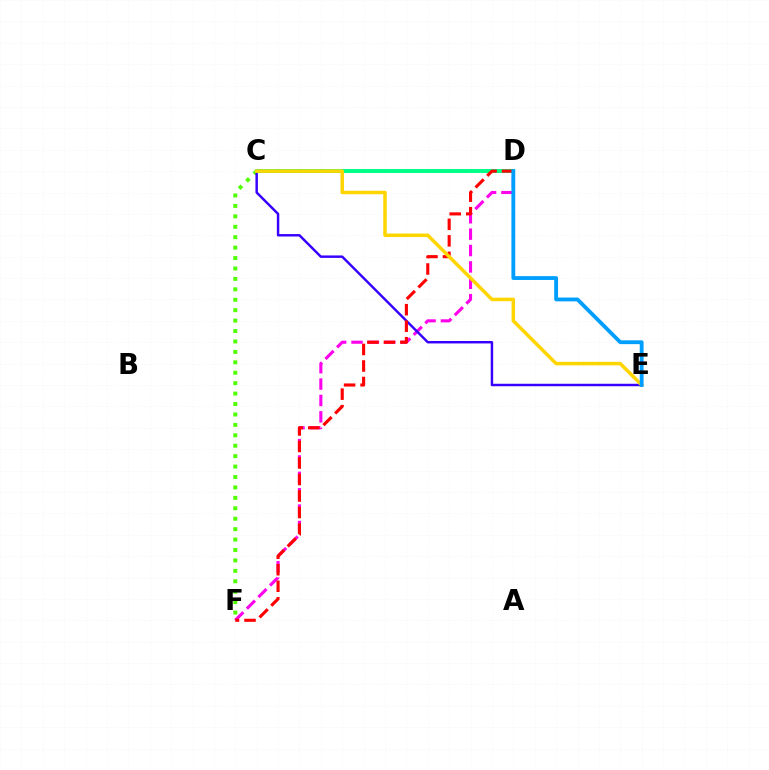{('C', 'F'): [{'color': '#4fff00', 'line_style': 'dotted', 'thickness': 2.83}], ('D', 'F'): [{'color': '#ff00ed', 'line_style': 'dashed', 'thickness': 2.23}, {'color': '#ff0000', 'line_style': 'dashed', 'thickness': 2.24}], ('C', 'E'): [{'color': '#3700ff', 'line_style': 'solid', 'thickness': 1.77}, {'color': '#ffd500', 'line_style': 'solid', 'thickness': 2.52}], ('C', 'D'): [{'color': '#00ff86', 'line_style': 'solid', 'thickness': 2.84}], ('D', 'E'): [{'color': '#009eff', 'line_style': 'solid', 'thickness': 2.76}]}